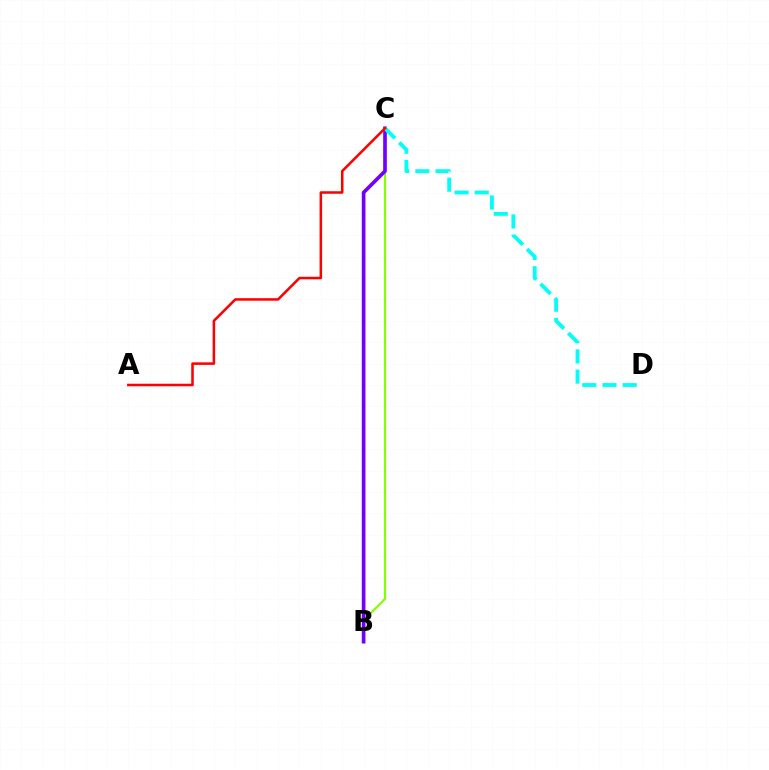{('B', 'C'): [{'color': '#84ff00', 'line_style': 'solid', 'thickness': 1.56}, {'color': '#7200ff', 'line_style': 'solid', 'thickness': 2.63}], ('C', 'D'): [{'color': '#00fff6', 'line_style': 'dashed', 'thickness': 2.74}], ('A', 'C'): [{'color': '#ff0000', 'line_style': 'solid', 'thickness': 1.82}]}